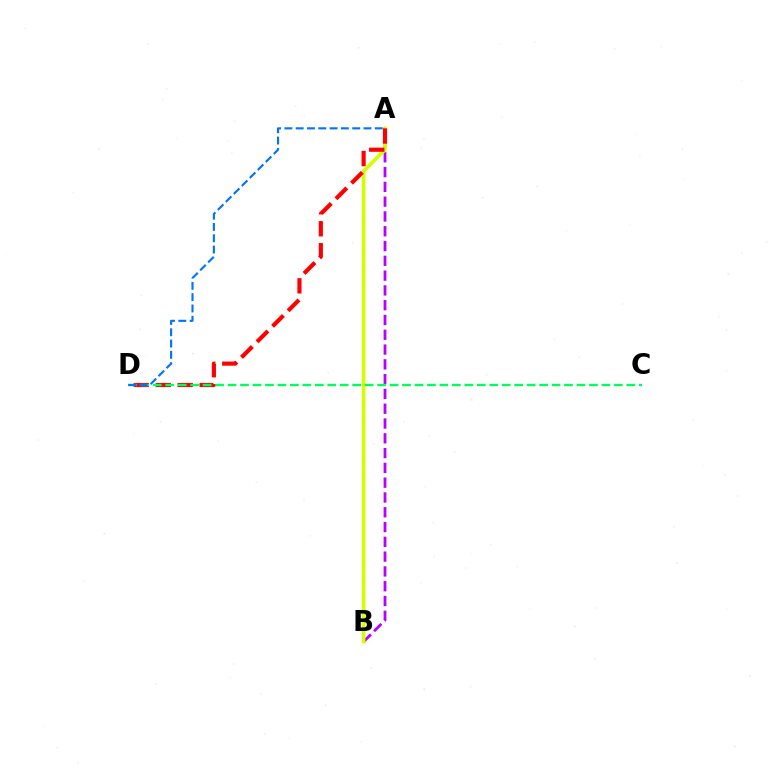{('A', 'B'): [{'color': '#b900ff', 'line_style': 'dashed', 'thickness': 2.01}, {'color': '#d1ff00', 'line_style': 'solid', 'thickness': 2.61}], ('A', 'D'): [{'color': '#ff0000', 'line_style': 'dashed', 'thickness': 2.99}, {'color': '#0074ff', 'line_style': 'dashed', 'thickness': 1.53}], ('C', 'D'): [{'color': '#00ff5c', 'line_style': 'dashed', 'thickness': 1.69}]}